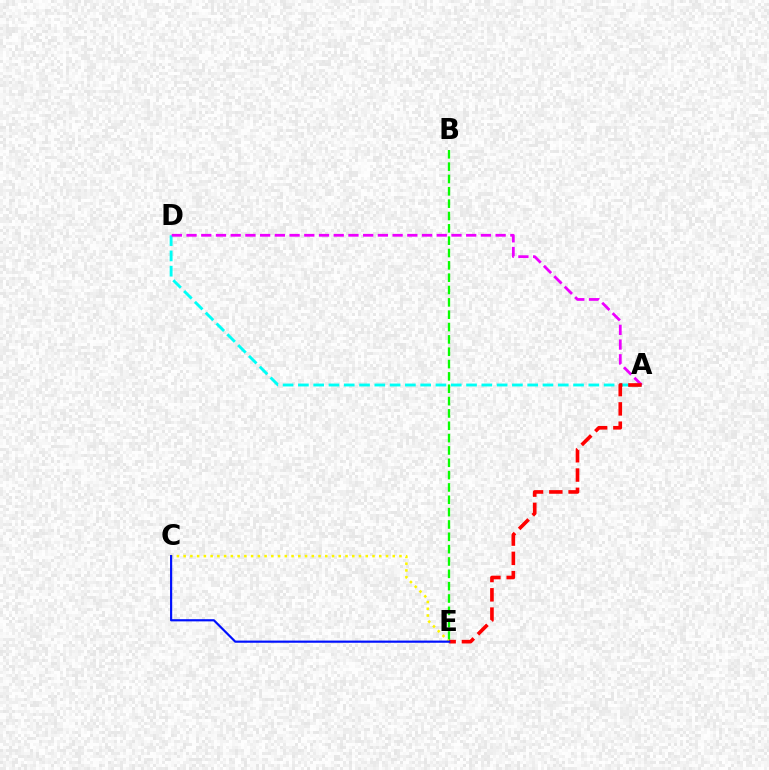{('B', 'E'): [{'color': '#08ff00', 'line_style': 'dashed', 'thickness': 1.68}], ('A', 'D'): [{'color': '#00fff6', 'line_style': 'dashed', 'thickness': 2.08}, {'color': '#ee00ff', 'line_style': 'dashed', 'thickness': 2.0}], ('C', 'E'): [{'color': '#fcf500', 'line_style': 'dotted', 'thickness': 1.83}, {'color': '#0010ff', 'line_style': 'solid', 'thickness': 1.57}], ('A', 'E'): [{'color': '#ff0000', 'line_style': 'dashed', 'thickness': 2.62}]}